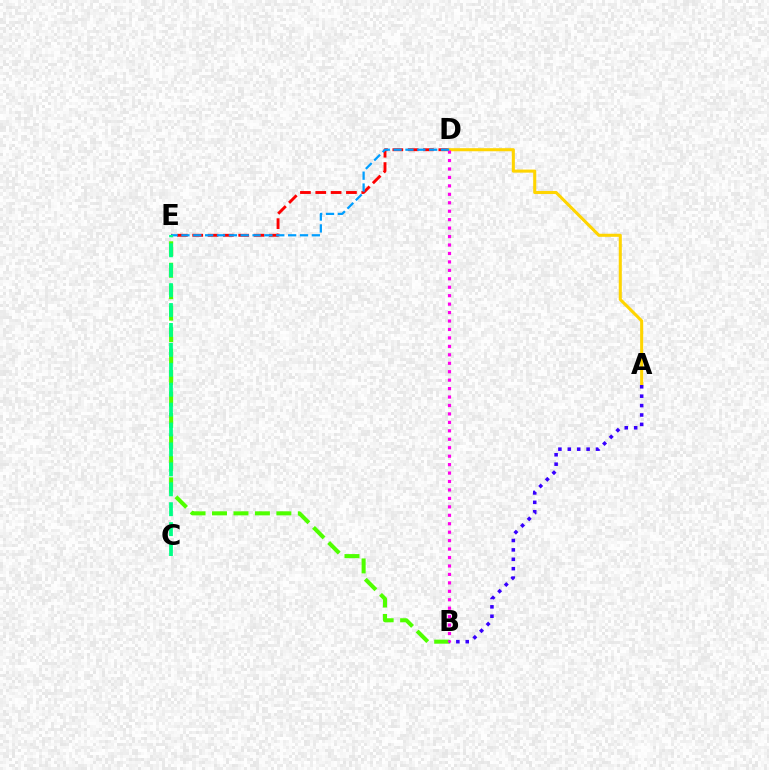{('D', 'E'): [{'color': '#ff0000', 'line_style': 'dashed', 'thickness': 2.08}, {'color': '#009eff', 'line_style': 'dashed', 'thickness': 1.61}], ('A', 'D'): [{'color': '#ffd500', 'line_style': 'solid', 'thickness': 2.21}], ('B', 'E'): [{'color': '#4fff00', 'line_style': 'dashed', 'thickness': 2.91}], ('A', 'B'): [{'color': '#3700ff', 'line_style': 'dotted', 'thickness': 2.55}], ('B', 'D'): [{'color': '#ff00ed', 'line_style': 'dotted', 'thickness': 2.29}], ('C', 'E'): [{'color': '#00ff86', 'line_style': 'dashed', 'thickness': 2.71}]}